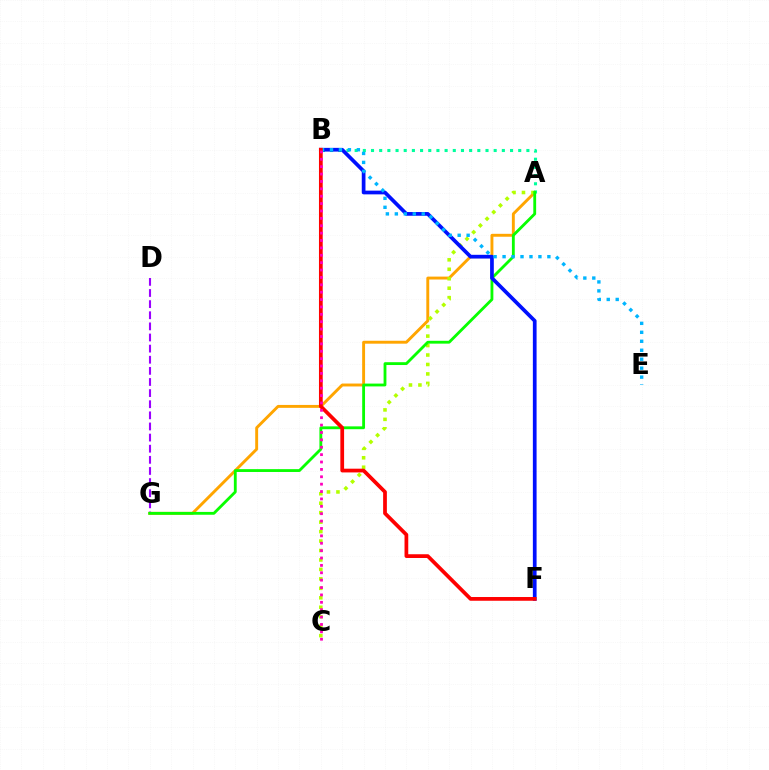{('D', 'G'): [{'color': '#9b00ff', 'line_style': 'dashed', 'thickness': 1.51}], ('A', 'G'): [{'color': '#ffa500', 'line_style': 'solid', 'thickness': 2.1}, {'color': '#08ff00', 'line_style': 'solid', 'thickness': 2.04}], ('A', 'B'): [{'color': '#00ff9d', 'line_style': 'dotted', 'thickness': 2.22}], ('A', 'C'): [{'color': '#b3ff00', 'line_style': 'dotted', 'thickness': 2.57}], ('B', 'F'): [{'color': '#0010ff', 'line_style': 'solid', 'thickness': 2.68}, {'color': '#ff0000', 'line_style': 'solid', 'thickness': 2.69}], ('B', 'E'): [{'color': '#00b5ff', 'line_style': 'dotted', 'thickness': 2.43}], ('B', 'C'): [{'color': '#ff00bd', 'line_style': 'dotted', 'thickness': 2.01}]}